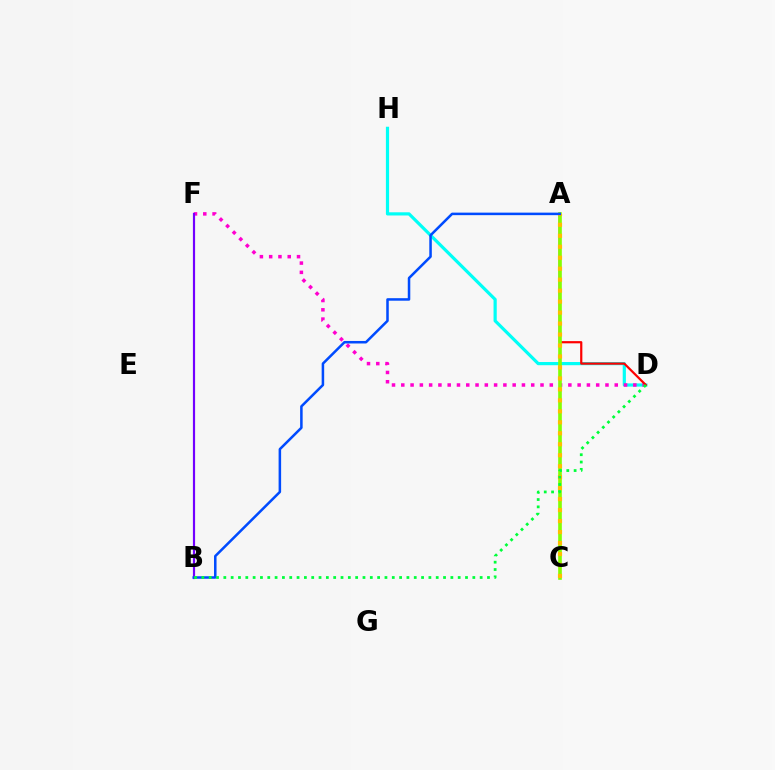{('D', 'H'): [{'color': '#00fff6', 'line_style': 'solid', 'thickness': 2.3}], ('D', 'F'): [{'color': '#ff00cf', 'line_style': 'dotted', 'thickness': 2.52}], ('A', 'D'): [{'color': '#ff0000', 'line_style': 'solid', 'thickness': 1.59}], ('B', 'F'): [{'color': '#7200ff', 'line_style': 'solid', 'thickness': 1.57}], ('A', 'C'): [{'color': '#84ff00', 'line_style': 'solid', 'thickness': 2.62}, {'color': '#ffbd00', 'line_style': 'dotted', 'thickness': 2.98}], ('A', 'B'): [{'color': '#004bff', 'line_style': 'solid', 'thickness': 1.82}], ('B', 'D'): [{'color': '#00ff39', 'line_style': 'dotted', 'thickness': 1.99}]}